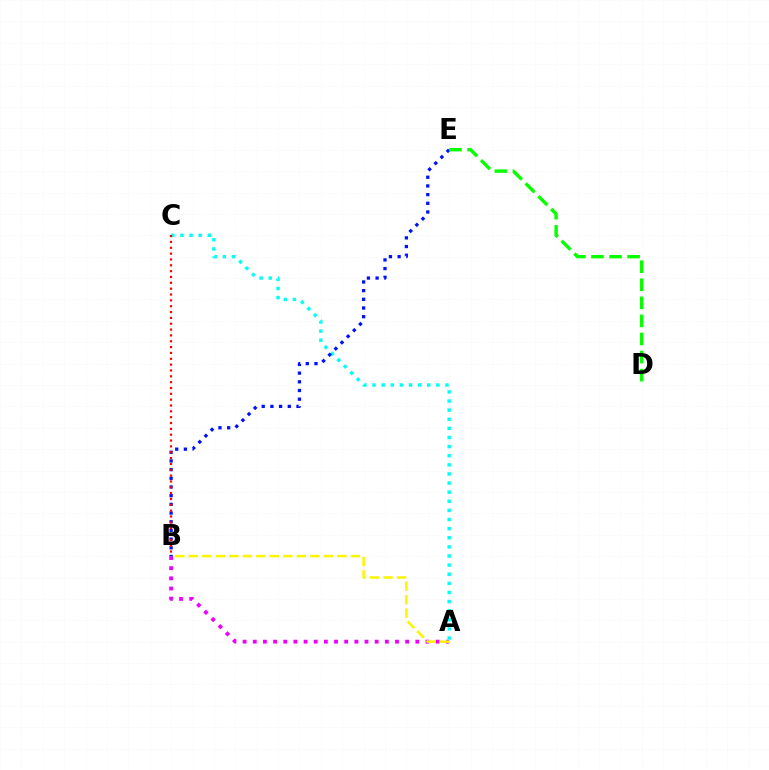{('A', 'B'): [{'color': '#ee00ff', 'line_style': 'dotted', 'thickness': 2.76}, {'color': '#fcf500', 'line_style': 'dashed', 'thickness': 1.83}], ('A', 'C'): [{'color': '#00fff6', 'line_style': 'dotted', 'thickness': 2.48}], ('B', 'E'): [{'color': '#0010ff', 'line_style': 'dotted', 'thickness': 2.36}], ('B', 'C'): [{'color': '#ff0000', 'line_style': 'dotted', 'thickness': 1.59}], ('D', 'E'): [{'color': '#08ff00', 'line_style': 'dashed', 'thickness': 2.46}]}